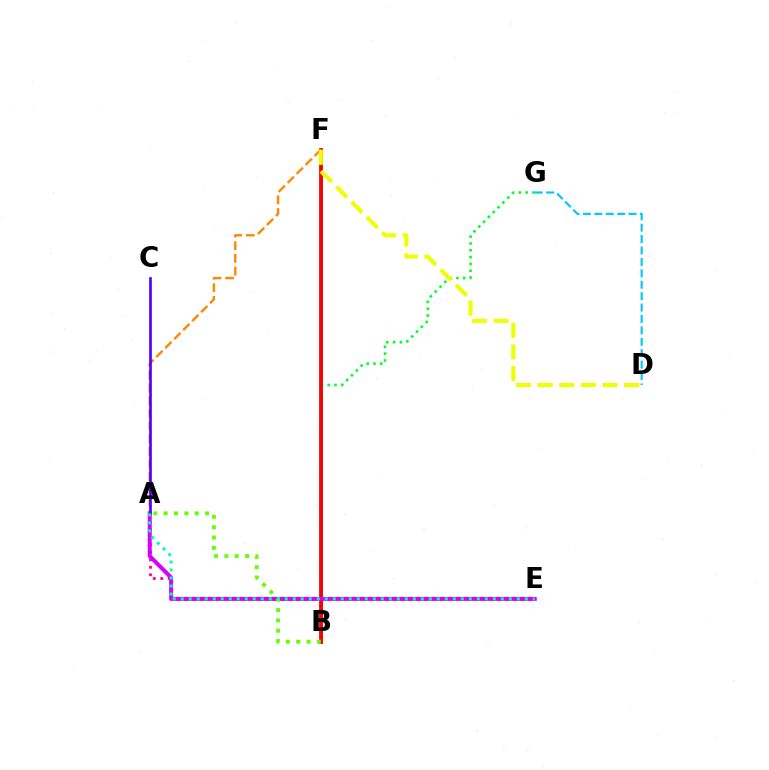{('B', 'G'): [{'color': '#00ff27', 'line_style': 'dotted', 'thickness': 1.86}], ('A', 'E'): [{'color': '#ff00a0', 'line_style': 'dotted', 'thickness': 2.03}, {'color': '#d600ff', 'line_style': 'solid', 'thickness': 2.88}, {'color': '#00ffaf', 'line_style': 'dotted', 'thickness': 2.17}], ('B', 'F'): [{'color': '#003fff', 'line_style': 'solid', 'thickness': 1.82}, {'color': '#ff0000', 'line_style': 'solid', 'thickness': 2.73}], ('A', 'B'): [{'color': '#66ff00', 'line_style': 'dotted', 'thickness': 2.81}], ('A', 'F'): [{'color': '#ff8800', 'line_style': 'dashed', 'thickness': 1.72}], ('D', 'G'): [{'color': '#00c7ff', 'line_style': 'dashed', 'thickness': 1.55}], ('A', 'C'): [{'color': '#4f00ff', 'line_style': 'solid', 'thickness': 1.91}], ('D', 'F'): [{'color': '#eeff00', 'line_style': 'dashed', 'thickness': 2.94}]}